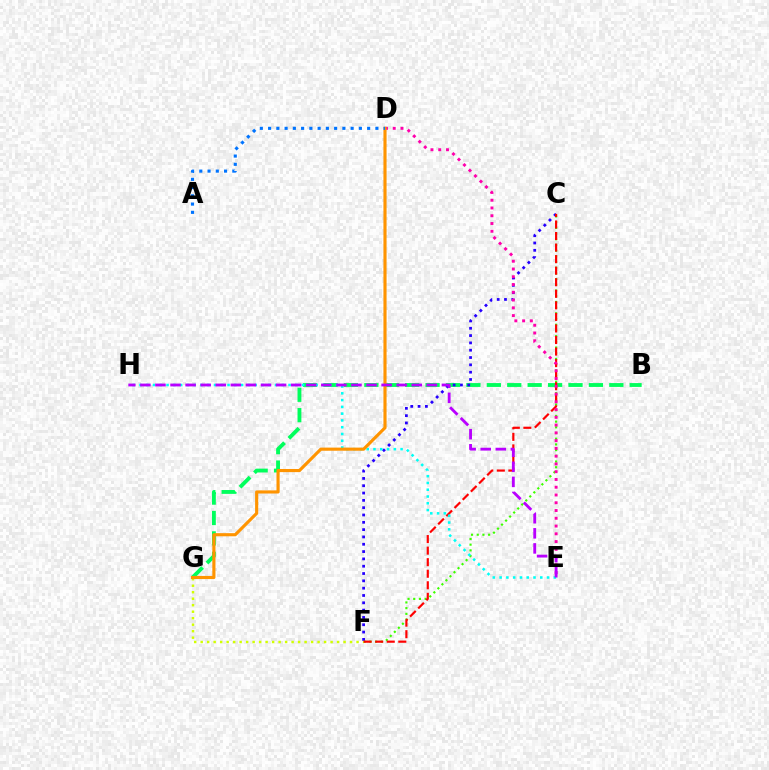{('C', 'F'): [{'color': '#3dff00', 'line_style': 'dotted', 'thickness': 1.55}, {'color': '#2500ff', 'line_style': 'dotted', 'thickness': 1.99}, {'color': '#ff0000', 'line_style': 'dashed', 'thickness': 1.57}], ('B', 'G'): [{'color': '#00ff5c', 'line_style': 'dashed', 'thickness': 2.77}], ('F', 'G'): [{'color': '#d1ff00', 'line_style': 'dotted', 'thickness': 1.76}], ('D', 'E'): [{'color': '#ff00ac', 'line_style': 'dotted', 'thickness': 2.11}], ('E', 'H'): [{'color': '#00fff6', 'line_style': 'dotted', 'thickness': 1.84}, {'color': '#b900ff', 'line_style': 'dashed', 'thickness': 2.05}], ('D', 'G'): [{'color': '#ff9400', 'line_style': 'solid', 'thickness': 2.26}], ('A', 'D'): [{'color': '#0074ff', 'line_style': 'dotted', 'thickness': 2.24}]}